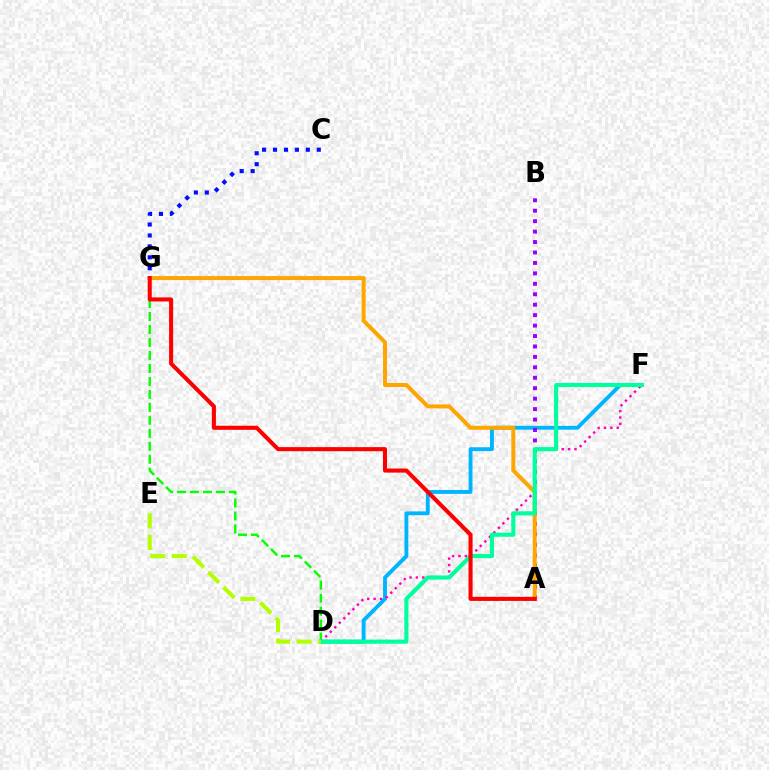{('D', 'F'): [{'color': '#00b5ff', 'line_style': 'solid', 'thickness': 2.77}, {'color': '#ff00bd', 'line_style': 'dotted', 'thickness': 1.74}, {'color': '#00ff9d', 'line_style': 'solid', 'thickness': 2.96}], ('D', 'G'): [{'color': '#08ff00', 'line_style': 'dashed', 'thickness': 1.76}], ('A', 'B'): [{'color': '#9b00ff', 'line_style': 'dotted', 'thickness': 2.84}], ('C', 'G'): [{'color': '#0010ff', 'line_style': 'dotted', 'thickness': 2.97}], ('A', 'G'): [{'color': '#ffa500', 'line_style': 'solid', 'thickness': 2.86}, {'color': '#ff0000', 'line_style': 'solid', 'thickness': 2.93}], ('D', 'E'): [{'color': '#b3ff00', 'line_style': 'dashed', 'thickness': 2.93}]}